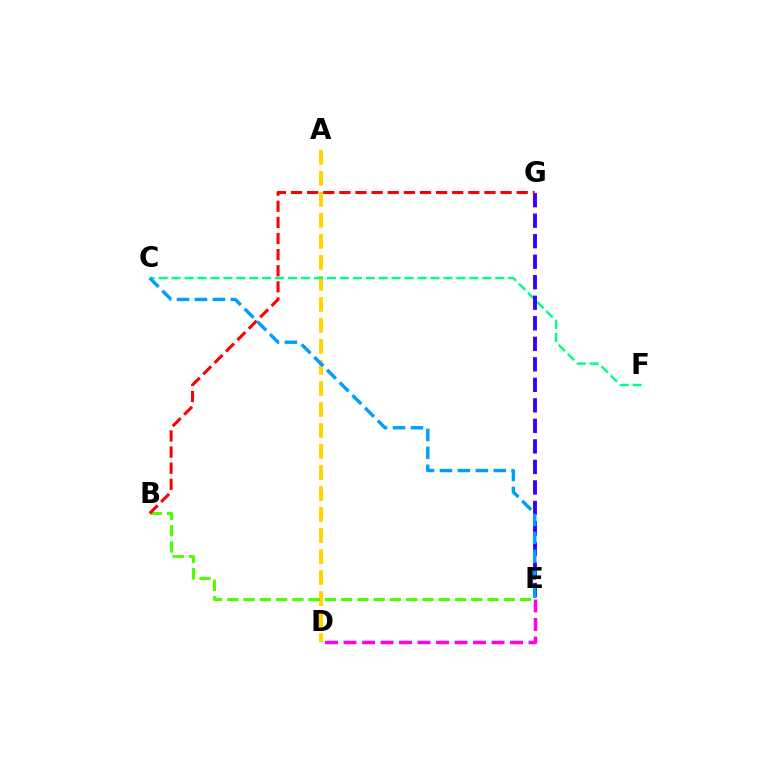{('A', 'D'): [{'color': '#ffd500', 'line_style': 'dashed', 'thickness': 2.85}], ('C', 'F'): [{'color': '#00ff86', 'line_style': 'dashed', 'thickness': 1.76}], ('B', 'E'): [{'color': '#4fff00', 'line_style': 'dashed', 'thickness': 2.21}], ('E', 'G'): [{'color': '#3700ff', 'line_style': 'dashed', 'thickness': 2.79}], ('B', 'G'): [{'color': '#ff0000', 'line_style': 'dashed', 'thickness': 2.19}], ('D', 'E'): [{'color': '#ff00ed', 'line_style': 'dashed', 'thickness': 2.51}], ('C', 'E'): [{'color': '#009eff', 'line_style': 'dashed', 'thickness': 2.44}]}